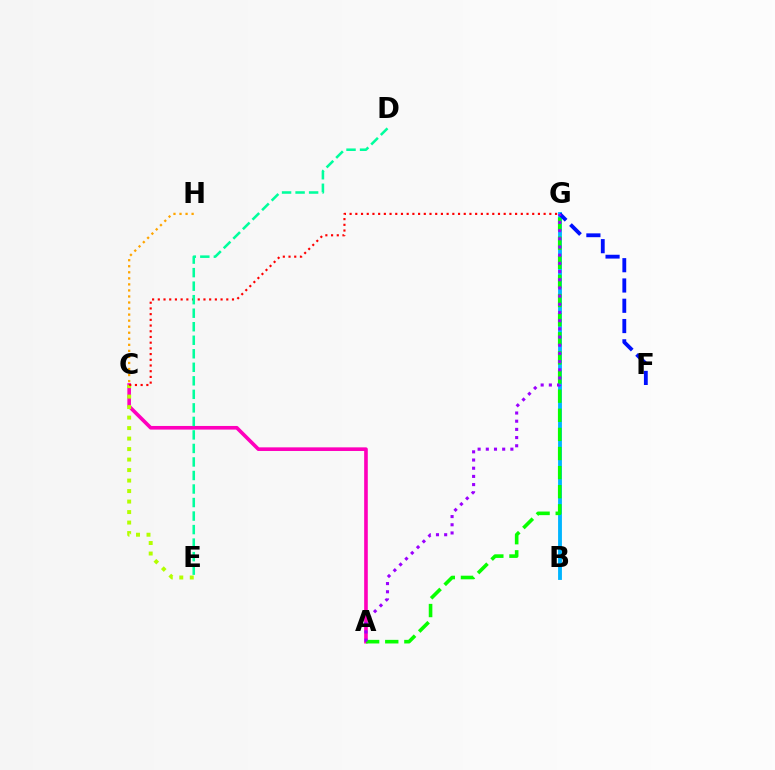{('A', 'C'): [{'color': '#ff00bd', 'line_style': 'solid', 'thickness': 2.61}], ('C', 'E'): [{'color': '#b3ff00', 'line_style': 'dotted', 'thickness': 2.85}], ('C', 'G'): [{'color': '#ff0000', 'line_style': 'dotted', 'thickness': 1.55}], ('B', 'G'): [{'color': '#00b5ff', 'line_style': 'solid', 'thickness': 2.77}], ('C', 'H'): [{'color': '#ffa500', 'line_style': 'dotted', 'thickness': 1.64}], ('A', 'G'): [{'color': '#08ff00', 'line_style': 'dashed', 'thickness': 2.6}, {'color': '#9b00ff', 'line_style': 'dotted', 'thickness': 2.22}], ('D', 'E'): [{'color': '#00ff9d', 'line_style': 'dashed', 'thickness': 1.84}], ('F', 'G'): [{'color': '#0010ff', 'line_style': 'dashed', 'thickness': 2.75}]}